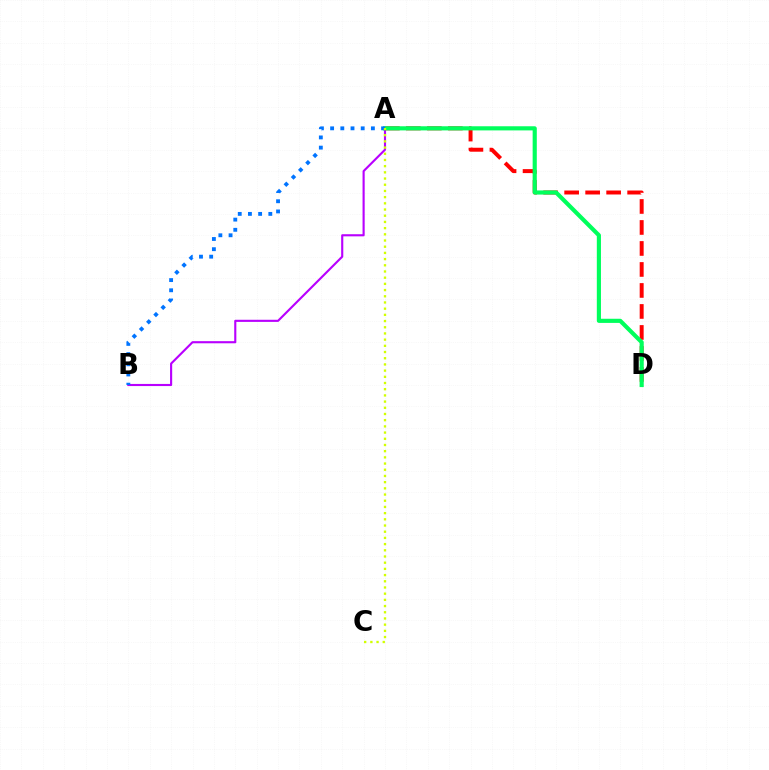{('A', 'B'): [{'color': '#b900ff', 'line_style': 'solid', 'thickness': 1.53}, {'color': '#0074ff', 'line_style': 'dotted', 'thickness': 2.77}], ('A', 'D'): [{'color': '#ff0000', 'line_style': 'dashed', 'thickness': 2.85}, {'color': '#00ff5c', 'line_style': 'solid', 'thickness': 2.98}], ('A', 'C'): [{'color': '#d1ff00', 'line_style': 'dotted', 'thickness': 1.68}]}